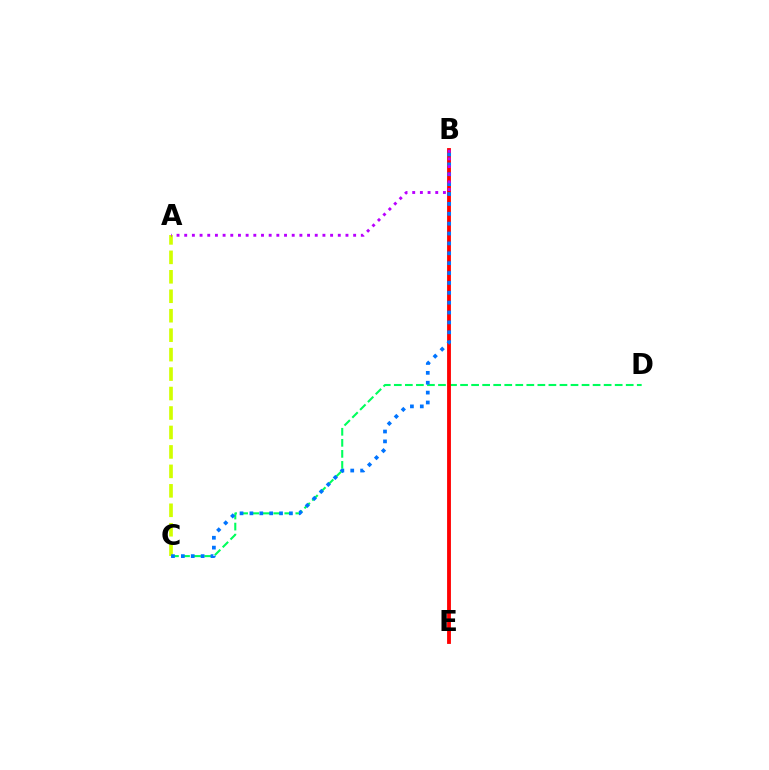{('C', 'D'): [{'color': '#00ff5c', 'line_style': 'dashed', 'thickness': 1.5}], ('B', 'E'): [{'color': '#ff0000', 'line_style': 'solid', 'thickness': 2.76}], ('A', 'C'): [{'color': '#d1ff00', 'line_style': 'dashed', 'thickness': 2.64}], ('B', 'C'): [{'color': '#0074ff', 'line_style': 'dotted', 'thickness': 2.68}], ('A', 'B'): [{'color': '#b900ff', 'line_style': 'dotted', 'thickness': 2.09}]}